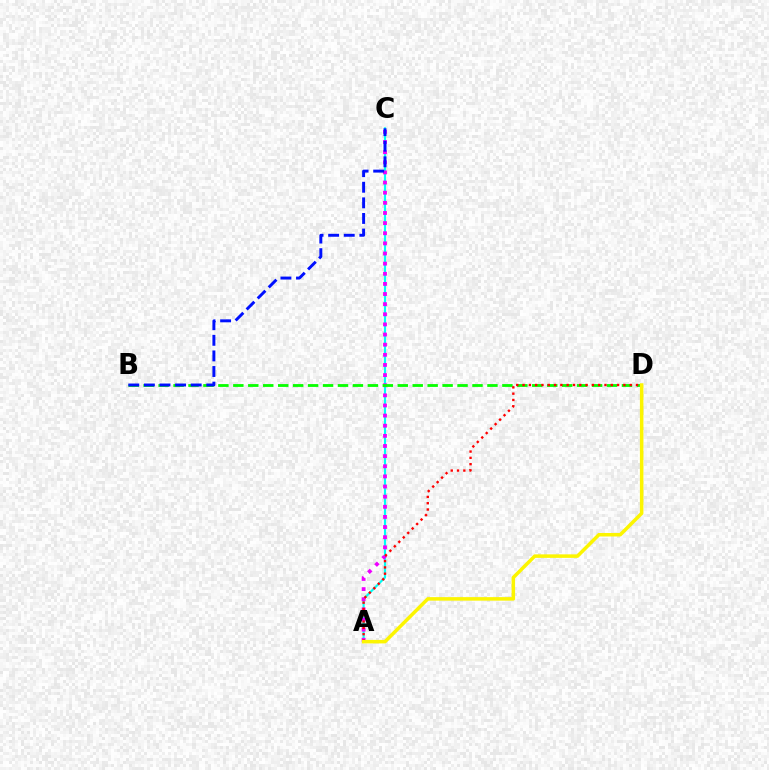{('A', 'C'): [{'color': '#00fff6', 'line_style': 'solid', 'thickness': 1.53}, {'color': '#ee00ff', 'line_style': 'dotted', 'thickness': 2.75}], ('B', 'D'): [{'color': '#08ff00', 'line_style': 'dashed', 'thickness': 2.03}], ('A', 'D'): [{'color': '#ff0000', 'line_style': 'dotted', 'thickness': 1.71}, {'color': '#fcf500', 'line_style': 'solid', 'thickness': 2.53}], ('B', 'C'): [{'color': '#0010ff', 'line_style': 'dashed', 'thickness': 2.12}]}